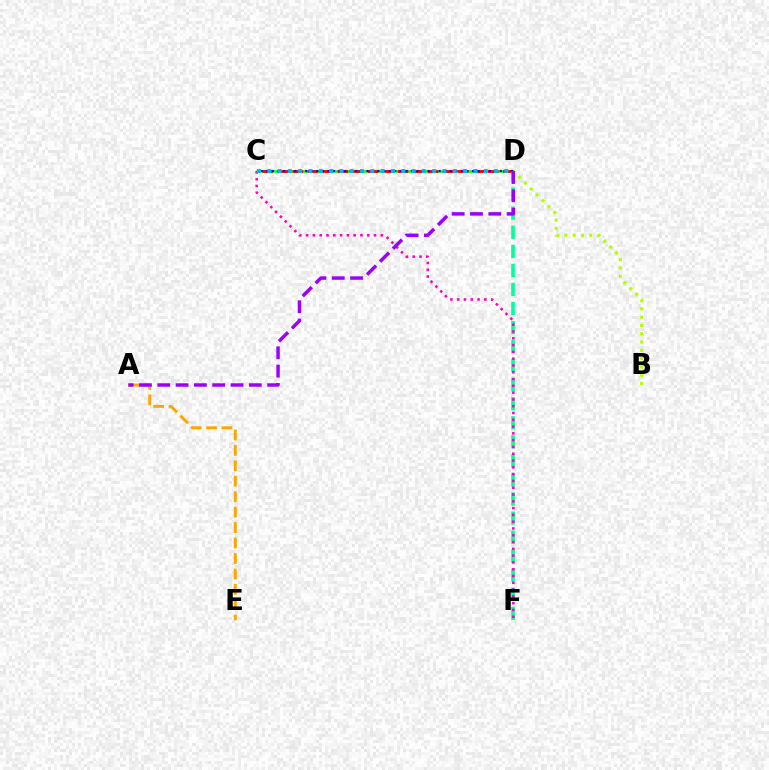{('A', 'E'): [{'color': '#ffa500', 'line_style': 'dashed', 'thickness': 2.1}], ('C', 'D'): [{'color': '#08ff00', 'line_style': 'solid', 'thickness': 1.85}, {'color': '#ff0000', 'line_style': 'dashed', 'thickness': 2.04}, {'color': '#0010ff', 'line_style': 'dotted', 'thickness': 1.51}, {'color': '#00b5ff', 'line_style': 'dotted', 'thickness': 2.8}], ('B', 'D'): [{'color': '#b3ff00', 'line_style': 'dotted', 'thickness': 2.25}], ('D', 'F'): [{'color': '#00ff9d', 'line_style': 'dashed', 'thickness': 2.59}], ('C', 'F'): [{'color': '#ff00bd', 'line_style': 'dotted', 'thickness': 1.85}], ('A', 'D'): [{'color': '#9b00ff', 'line_style': 'dashed', 'thickness': 2.49}]}